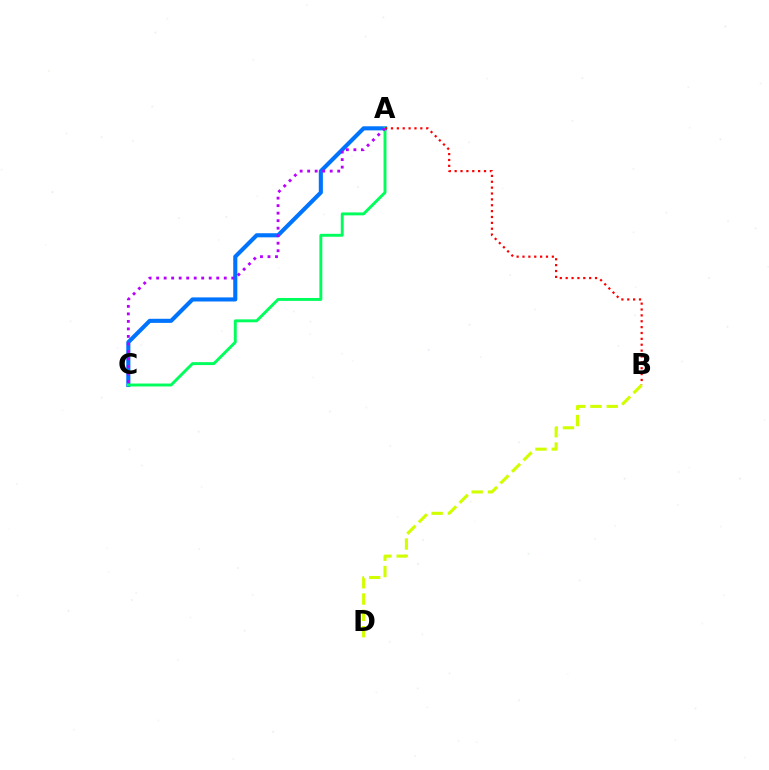{('A', 'C'): [{'color': '#0074ff', 'line_style': 'solid', 'thickness': 2.95}, {'color': '#00ff5c', 'line_style': 'solid', 'thickness': 2.1}, {'color': '#b900ff', 'line_style': 'dotted', 'thickness': 2.04}], ('B', 'D'): [{'color': '#d1ff00', 'line_style': 'dashed', 'thickness': 2.21}], ('A', 'B'): [{'color': '#ff0000', 'line_style': 'dotted', 'thickness': 1.59}]}